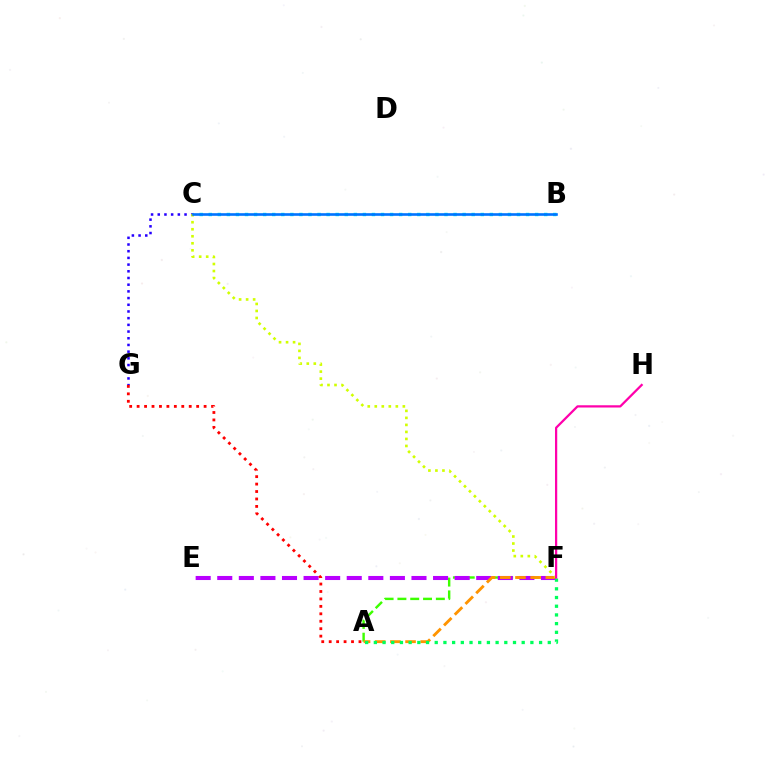{('A', 'F'): [{'color': '#3dff00', 'line_style': 'dashed', 'thickness': 1.74}, {'color': '#ff9400', 'line_style': 'dashed', 'thickness': 2.06}, {'color': '#00ff5c', 'line_style': 'dotted', 'thickness': 2.36}], ('C', 'G'): [{'color': '#2500ff', 'line_style': 'dotted', 'thickness': 1.82}], ('E', 'F'): [{'color': '#b900ff', 'line_style': 'dashed', 'thickness': 2.93}], ('B', 'C'): [{'color': '#00fff6', 'line_style': 'dotted', 'thickness': 2.46}, {'color': '#0074ff', 'line_style': 'solid', 'thickness': 1.89}], ('C', 'F'): [{'color': '#d1ff00', 'line_style': 'dotted', 'thickness': 1.91}], ('A', 'G'): [{'color': '#ff0000', 'line_style': 'dotted', 'thickness': 2.02}], ('F', 'H'): [{'color': '#ff00ac', 'line_style': 'solid', 'thickness': 1.61}]}